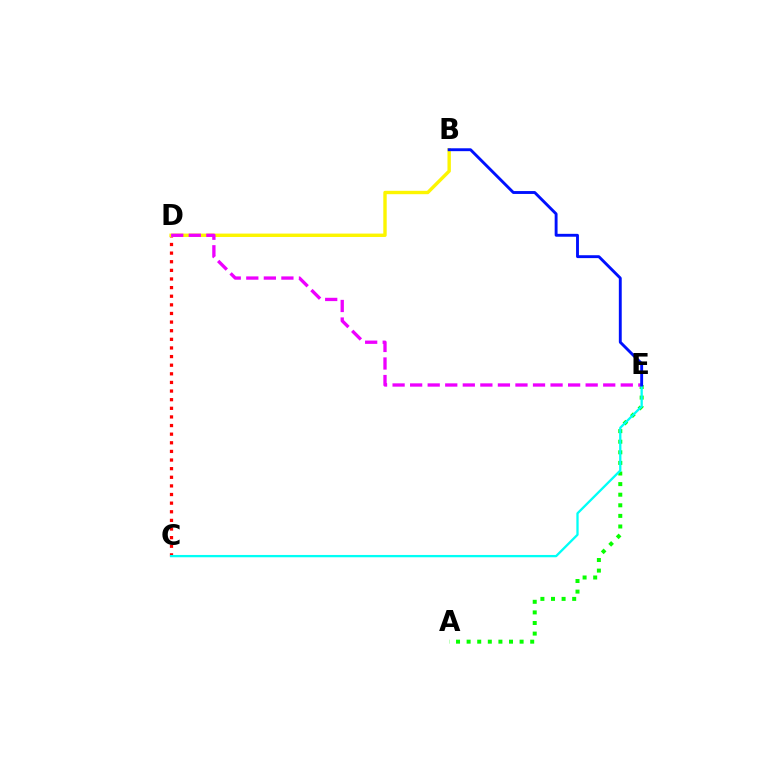{('C', 'D'): [{'color': '#ff0000', 'line_style': 'dotted', 'thickness': 2.34}], ('B', 'D'): [{'color': '#fcf500', 'line_style': 'solid', 'thickness': 2.44}], ('A', 'E'): [{'color': '#08ff00', 'line_style': 'dotted', 'thickness': 2.88}], ('D', 'E'): [{'color': '#ee00ff', 'line_style': 'dashed', 'thickness': 2.38}], ('C', 'E'): [{'color': '#00fff6', 'line_style': 'solid', 'thickness': 1.66}], ('B', 'E'): [{'color': '#0010ff', 'line_style': 'solid', 'thickness': 2.08}]}